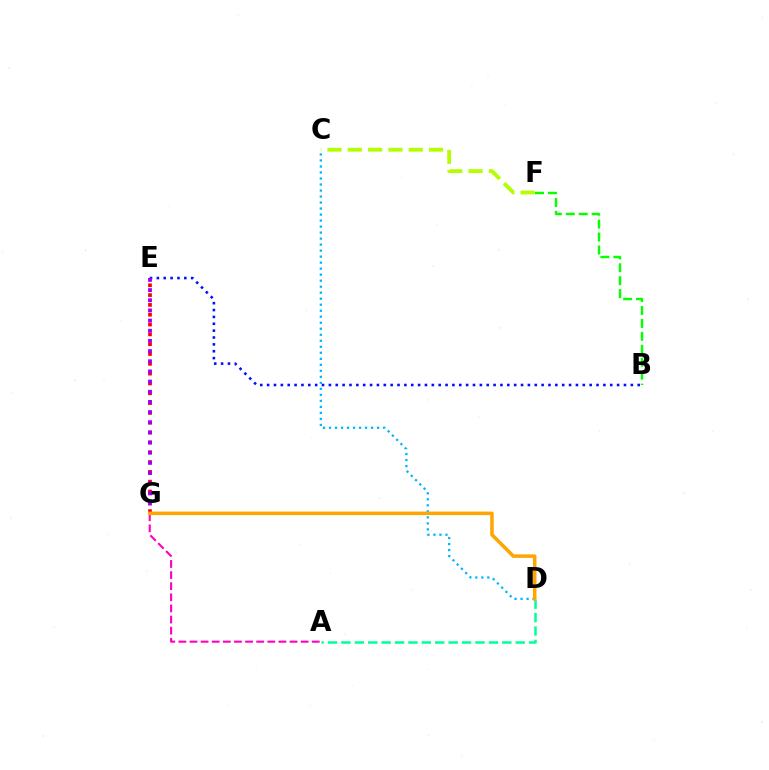{('B', 'E'): [{'color': '#0010ff', 'line_style': 'dotted', 'thickness': 1.86}], ('A', 'G'): [{'color': '#ff00bd', 'line_style': 'dashed', 'thickness': 1.51}], ('E', 'G'): [{'color': '#ff0000', 'line_style': 'dotted', 'thickness': 2.67}, {'color': '#9b00ff', 'line_style': 'dotted', 'thickness': 2.76}], ('C', 'D'): [{'color': '#00b5ff', 'line_style': 'dotted', 'thickness': 1.63}], ('A', 'D'): [{'color': '#00ff9d', 'line_style': 'dashed', 'thickness': 1.82}], ('C', 'F'): [{'color': '#b3ff00', 'line_style': 'dashed', 'thickness': 2.76}], ('B', 'F'): [{'color': '#08ff00', 'line_style': 'dashed', 'thickness': 1.76}], ('D', 'G'): [{'color': '#ffa500', 'line_style': 'solid', 'thickness': 2.53}]}